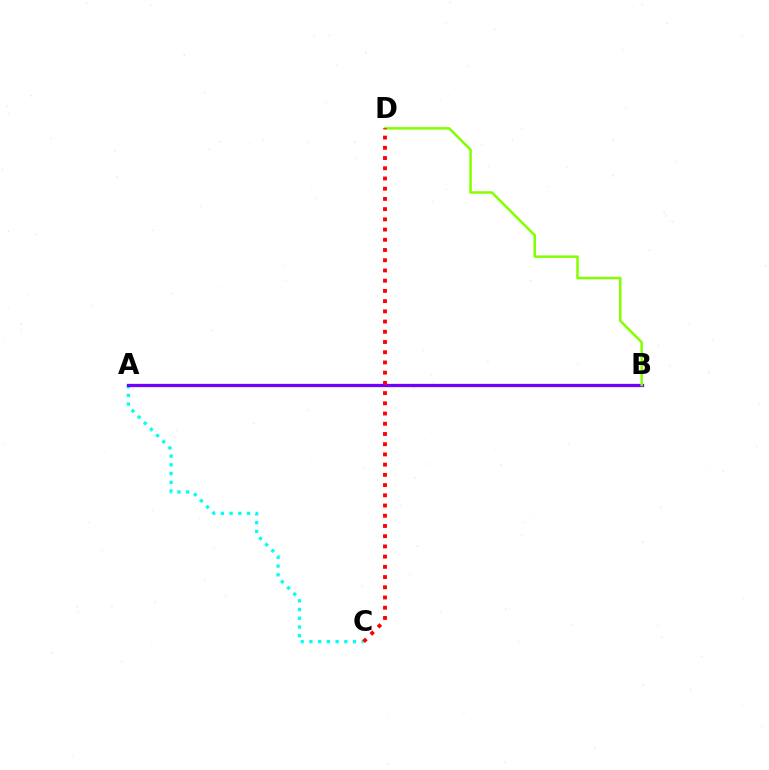{('A', 'C'): [{'color': '#00fff6', 'line_style': 'dotted', 'thickness': 2.37}], ('A', 'B'): [{'color': '#7200ff', 'line_style': 'solid', 'thickness': 2.36}], ('B', 'D'): [{'color': '#84ff00', 'line_style': 'solid', 'thickness': 1.81}], ('C', 'D'): [{'color': '#ff0000', 'line_style': 'dotted', 'thickness': 2.78}]}